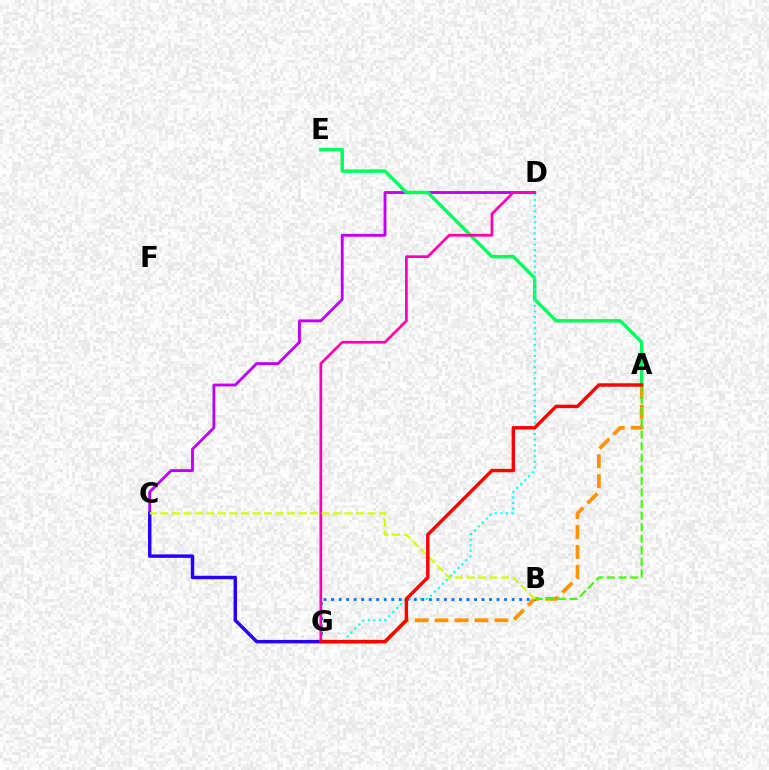{('C', 'D'): [{'color': '#b900ff', 'line_style': 'solid', 'thickness': 2.04}], ('A', 'G'): [{'color': '#ff9400', 'line_style': 'dashed', 'thickness': 2.7}, {'color': '#ff0000', 'line_style': 'solid', 'thickness': 2.46}], ('A', 'E'): [{'color': '#00ff5c', 'line_style': 'solid', 'thickness': 2.48}], ('D', 'G'): [{'color': '#00fff6', 'line_style': 'dotted', 'thickness': 1.51}, {'color': '#ff00ac', 'line_style': 'solid', 'thickness': 1.95}], ('B', 'G'): [{'color': '#0074ff', 'line_style': 'dotted', 'thickness': 2.04}], ('C', 'G'): [{'color': '#2500ff', 'line_style': 'solid', 'thickness': 2.49}], ('A', 'B'): [{'color': '#3dff00', 'line_style': 'dashed', 'thickness': 1.57}], ('B', 'C'): [{'color': '#d1ff00', 'line_style': 'dashed', 'thickness': 1.56}]}